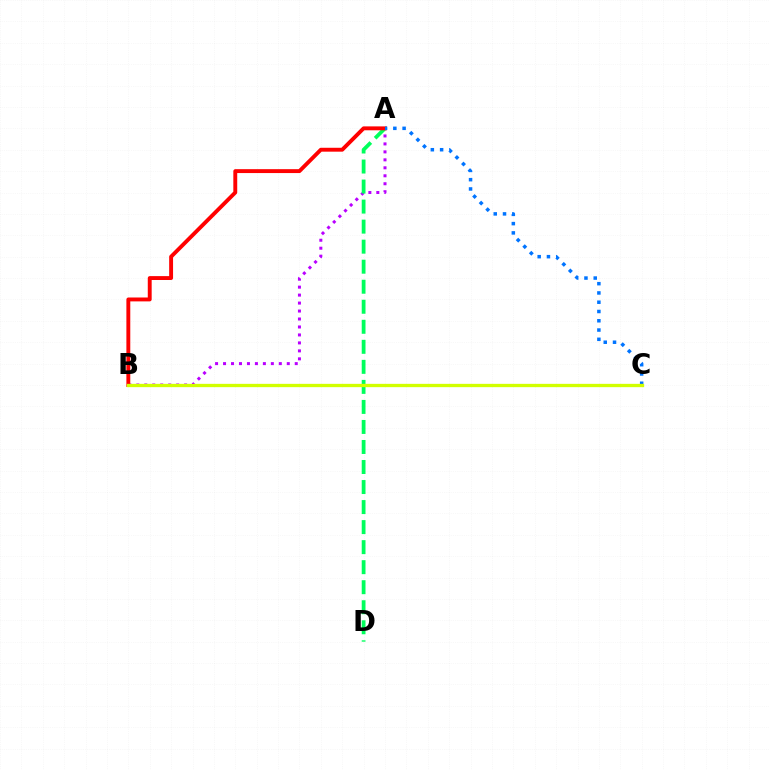{('A', 'B'): [{'color': '#b900ff', 'line_style': 'dotted', 'thickness': 2.16}, {'color': '#ff0000', 'line_style': 'solid', 'thickness': 2.81}], ('A', 'D'): [{'color': '#00ff5c', 'line_style': 'dashed', 'thickness': 2.72}], ('A', 'C'): [{'color': '#0074ff', 'line_style': 'dotted', 'thickness': 2.52}], ('B', 'C'): [{'color': '#d1ff00', 'line_style': 'solid', 'thickness': 2.38}]}